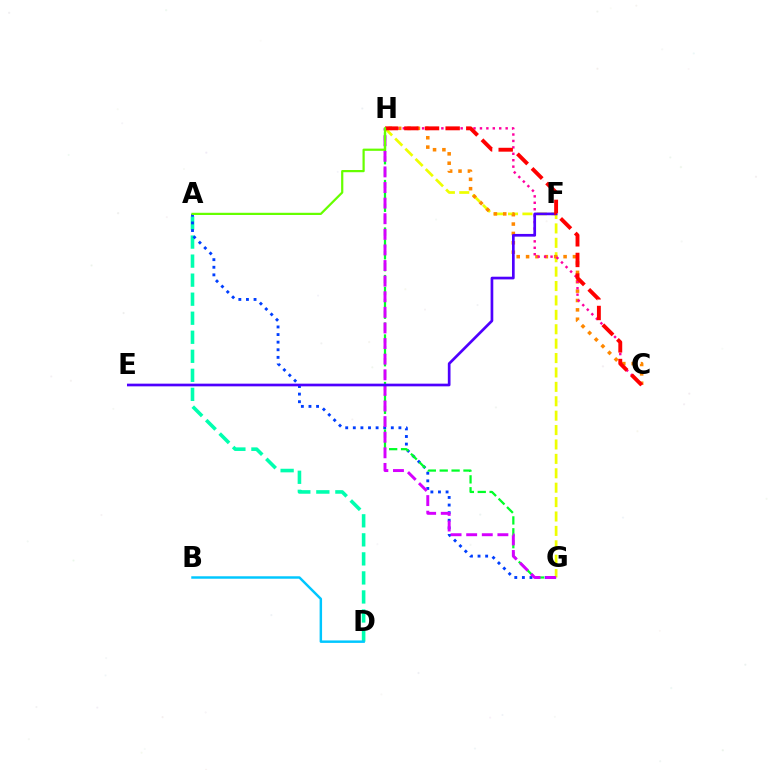{('A', 'D'): [{'color': '#00ffaf', 'line_style': 'dashed', 'thickness': 2.59}], ('G', 'H'): [{'color': '#eeff00', 'line_style': 'dashed', 'thickness': 1.96}, {'color': '#00ff27', 'line_style': 'dashed', 'thickness': 1.61}, {'color': '#d600ff', 'line_style': 'dashed', 'thickness': 2.12}], ('C', 'H'): [{'color': '#ff8800', 'line_style': 'dotted', 'thickness': 2.55}, {'color': '#ff00a0', 'line_style': 'dotted', 'thickness': 1.75}, {'color': '#ff0000', 'line_style': 'dashed', 'thickness': 2.8}], ('B', 'D'): [{'color': '#00c7ff', 'line_style': 'solid', 'thickness': 1.77}], ('A', 'G'): [{'color': '#003fff', 'line_style': 'dotted', 'thickness': 2.06}], ('E', 'F'): [{'color': '#4f00ff', 'line_style': 'solid', 'thickness': 1.94}], ('A', 'H'): [{'color': '#66ff00', 'line_style': 'solid', 'thickness': 1.6}]}